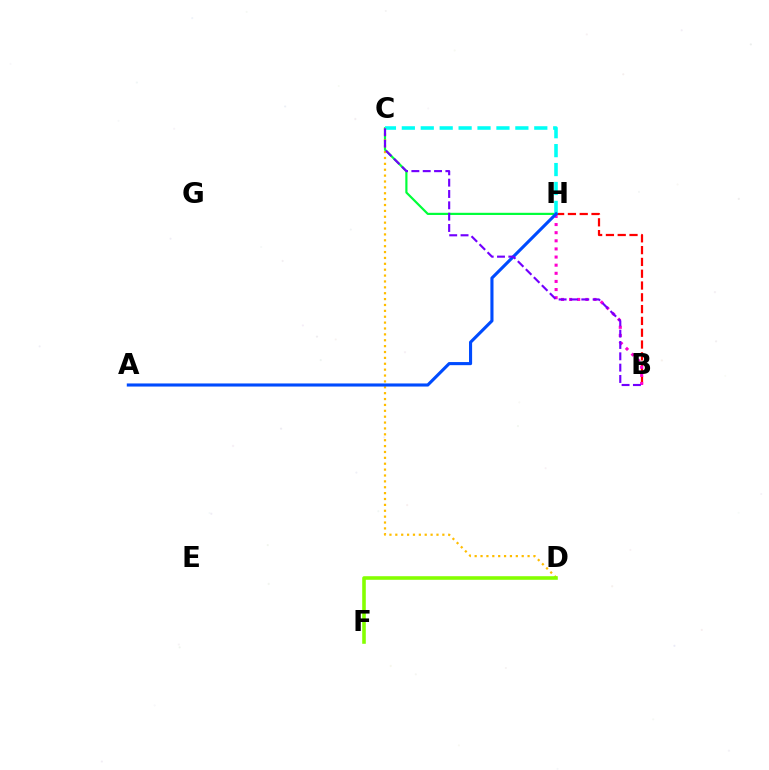{('B', 'H'): [{'color': '#ff0000', 'line_style': 'dashed', 'thickness': 1.6}, {'color': '#ff00cf', 'line_style': 'dotted', 'thickness': 2.21}], ('C', 'H'): [{'color': '#00ff39', 'line_style': 'solid', 'thickness': 1.57}, {'color': '#00fff6', 'line_style': 'dashed', 'thickness': 2.57}], ('C', 'D'): [{'color': '#ffbd00', 'line_style': 'dotted', 'thickness': 1.6}], ('D', 'F'): [{'color': '#84ff00', 'line_style': 'solid', 'thickness': 2.58}], ('A', 'H'): [{'color': '#004bff', 'line_style': 'solid', 'thickness': 2.24}], ('B', 'C'): [{'color': '#7200ff', 'line_style': 'dashed', 'thickness': 1.54}]}